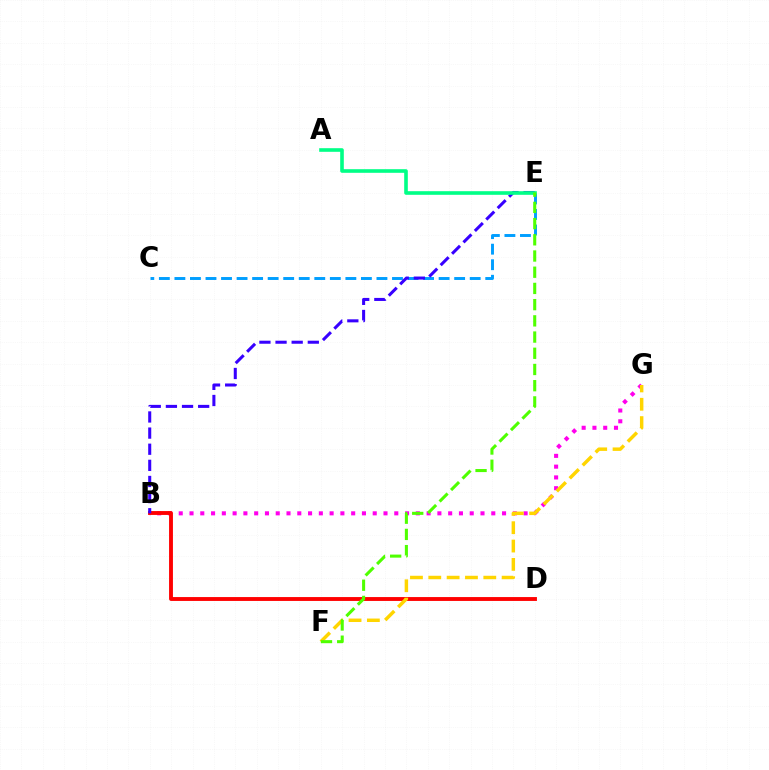{('B', 'G'): [{'color': '#ff00ed', 'line_style': 'dotted', 'thickness': 2.93}], ('C', 'E'): [{'color': '#009eff', 'line_style': 'dashed', 'thickness': 2.11}], ('B', 'D'): [{'color': '#ff0000', 'line_style': 'solid', 'thickness': 2.79}], ('F', 'G'): [{'color': '#ffd500', 'line_style': 'dashed', 'thickness': 2.49}], ('B', 'E'): [{'color': '#3700ff', 'line_style': 'dashed', 'thickness': 2.19}], ('A', 'E'): [{'color': '#00ff86', 'line_style': 'solid', 'thickness': 2.6}], ('E', 'F'): [{'color': '#4fff00', 'line_style': 'dashed', 'thickness': 2.2}]}